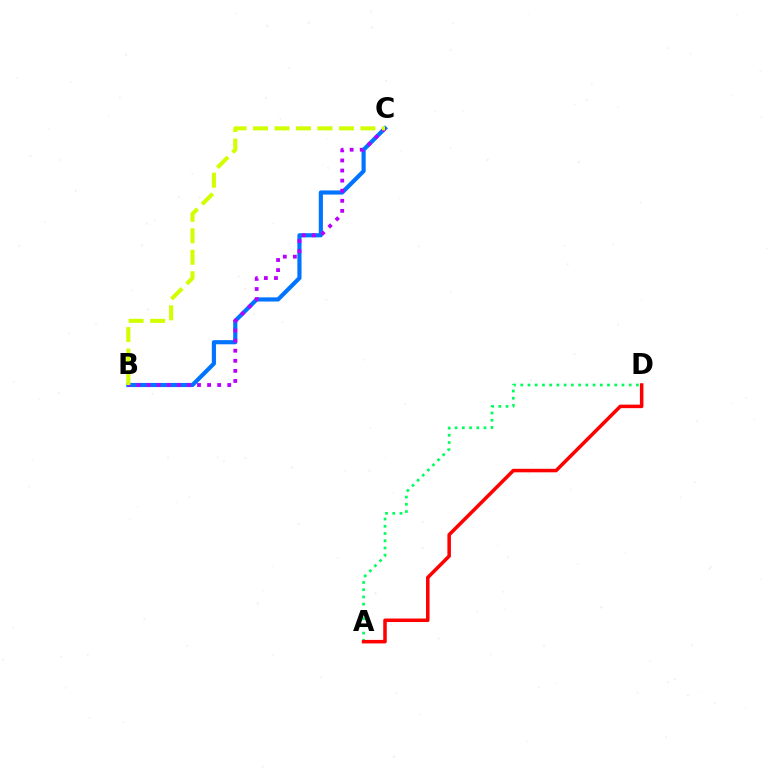{('B', 'C'): [{'color': '#0074ff', 'line_style': 'solid', 'thickness': 2.99}, {'color': '#b900ff', 'line_style': 'dotted', 'thickness': 2.74}, {'color': '#d1ff00', 'line_style': 'dashed', 'thickness': 2.92}], ('A', 'D'): [{'color': '#00ff5c', 'line_style': 'dotted', 'thickness': 1.96}, {'color': '#ff0000', 'line_style': 'solid', 'thickness': 2.53}]}